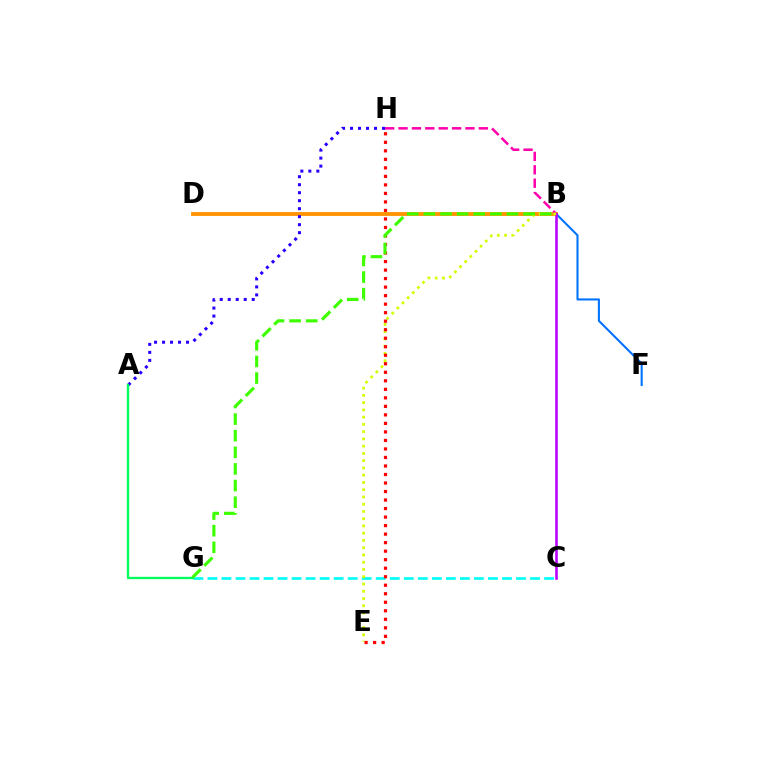{('B', 'D'): [{'color': '#ff9400', 'line_style': 'solid', 'thickness': 2.76}], ('C', 'G'): [{'color': '#00fff6', 'line_style': 'dashed', 'thickness': 1.91}], ('B', 'F'): [{'color': '#0074ff', 'line_style': 'solid', 'thickness': 1.5}], ('A', 'H'): [{'color': '#2500ff', 'line_style': 'dotted', 'thickness': 2.17}], ('A', 'G'): [{'color': '#00ff5c', 'line_style': 'solid', 'thickness': 1.68}], ('B', 'H'): [{'color': '#ff00ac', 'line_style': 'dashed', 'thickness': 1.82}], ('B', 'C'): [{'color': '#b900ff', 'line_style': 'solid', 'thickness': 1.85}], ('B', 'E'): [{'color': '#d1ff00', 'line_style': 'dotted', 'thickness': 1.97}], ('E', 'H'): [{'color': '#ff0000', 'line_style': 'dotted', 'thickness': 2.31}], ('B', 'G'): [{'color': '#3dff00', 'line_style': 'dashed', 'thickness': 2.26}]}